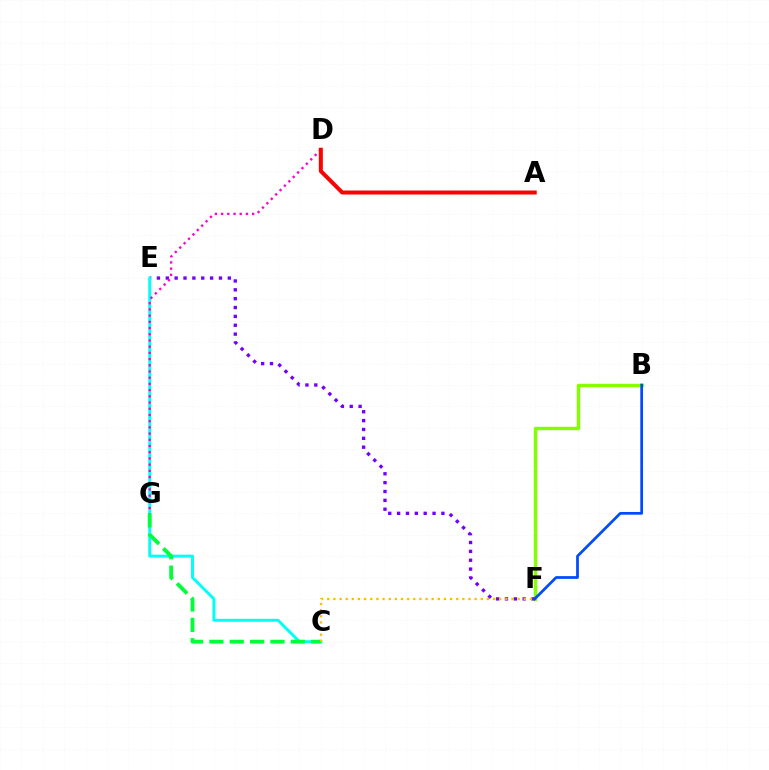{('B', 'F'): [{'color': '#84ff00', 'line_style': 'solid', 'thickness': 2.47}, {'color': '#004bff', 'line_style': 'solid', 'thickness': 1.97}], ('E', 'F'): [{'color': '#7200ff', 'line_style': 'dotted', 'thickness': 2.41}], ('C', 'E'): [{'color': '#00fff6', 'line_style': 'solid', 'thickness': 2.11}], ('C', 'G'): [{'color': '#00ff39', 'line_style': 'dashed', 'thickness': 2.77}], ('D', 'G'): [{'color': '#ff00cf', 'line_style': 'dotted', 'thickness': 1.69}], ('C', 'F'): [{'color': '#ffbd00', 'line_style': 'dotted', 'thickness': 1.67}], ('A', 'D'): [{'color': '#ff0000', 'line_style': 'solid', 'thickness': 2.89}]}